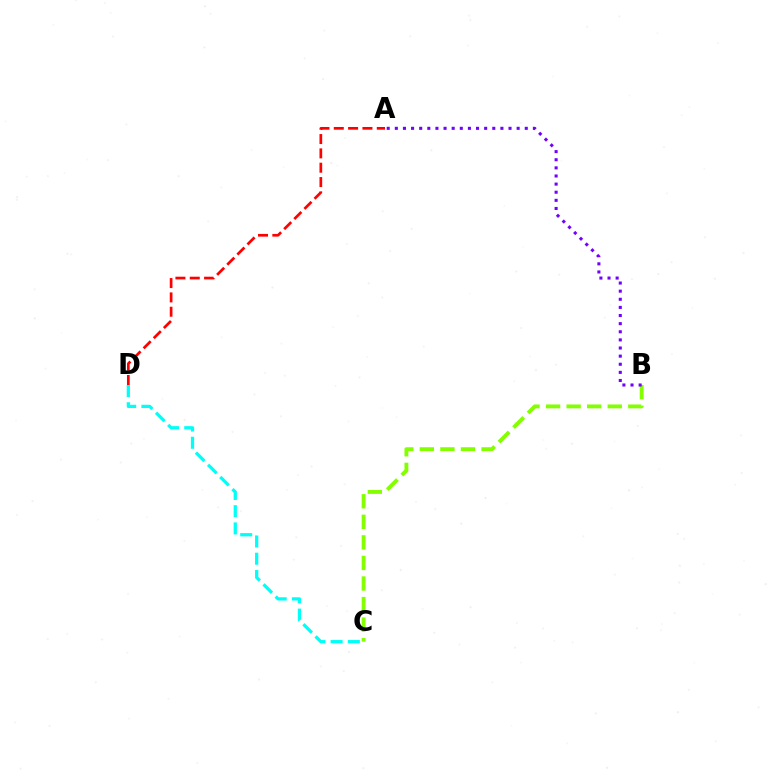{('C', 'D'): [{'color': '#00fff6', 'line_style': 'dashed', 'thickness': 2.34}], ('B', 'C'): [{'color': '#84ff00', 'line_style': 'dashed', 'thickness': 2.79}], ('A', 'B'): [{'color': '#7200ff', 'line_style': 'dotted', 'thickness': 2.21}], ('A', 'D'): [{'color': '#ff0000', 'line_style': 'dashed', 'thickness': 1.95}]}